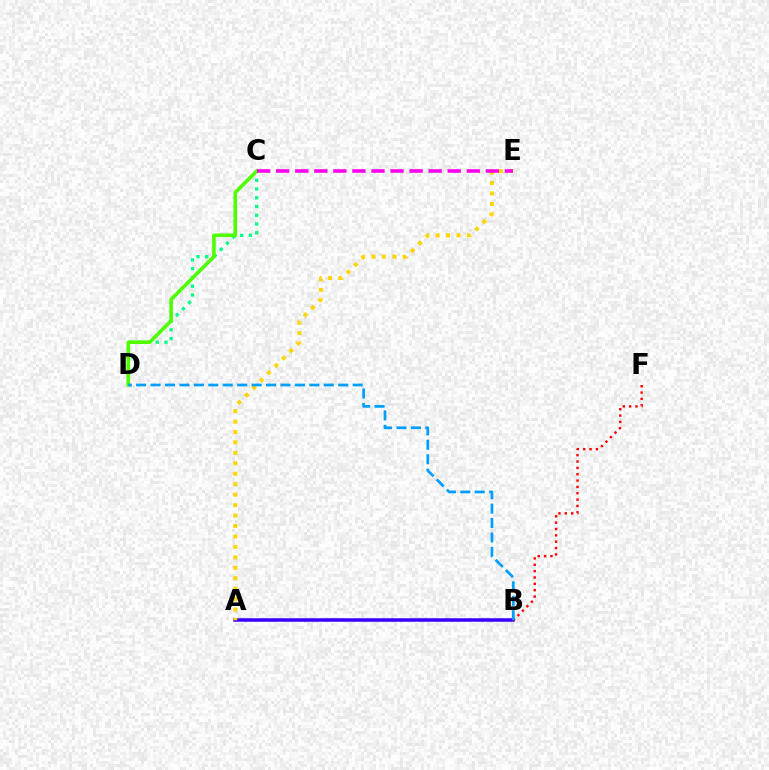{('A', 'B'): [{'color': '#3700ff', 'line_style': 'solid', 'thickness': 2.53}], ('C', 'D'): [{'color': '#00ff86', 'line_style': 'dotted', 'thickness': 2.38}, {'color': '#4fff00', 'line_style': 'solid', 'thickness': 2.59}], ('A', 'E'): [{'color': '#ffd500', 'line_style': 'dotted', 'thickness': 2.84}], ('B', 'F'): [{'color': '#ff0000', 'line_style': 'dotted', 'thickness': 1.72}], ('C', 'E'): [{'color': '#ff00ed', 'line_style': 'dashed', 'thickness': 2.59}], ('B', 'D'): [{'color': '#009eff', 'line_style': 'dashed', 'thickness': 1.96}]}